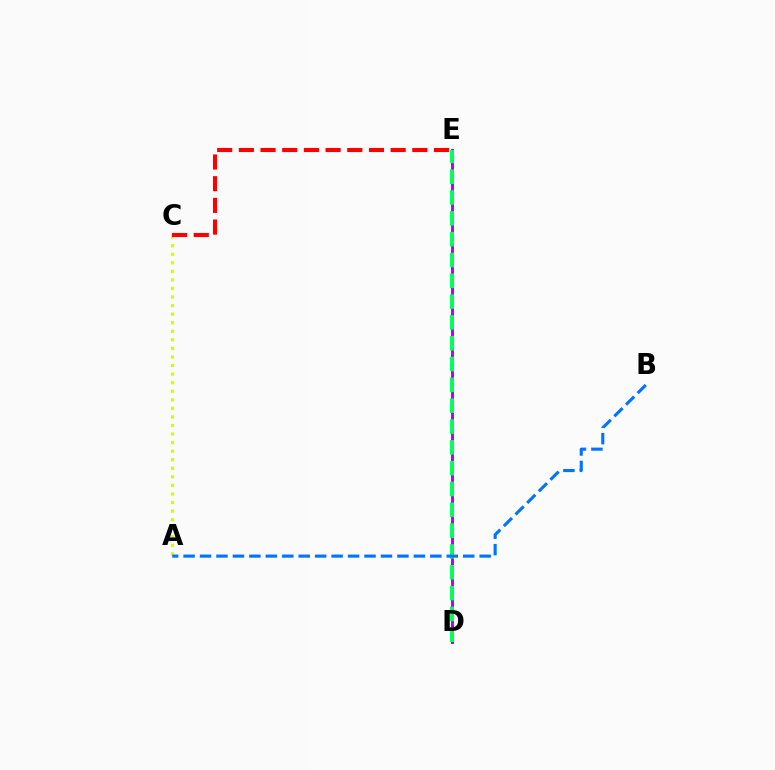{('A', 'C'): [{'color': '#d1ff00', 'line_style': 'dotted', 'thickness': 2.33}], ('D', 'E'): [{'color': '#b900ff', 'line_style': 'solid', 'thickness': 2.14}, {'color': '#00ff5c', 'line_style': 'dashed', 'thickness': 2.83}], ('C', 'E'): [{'color': '#ff0000', 'line_style': 'dashed', 'thickness': 2.95}], ('A', 'B'): [{'color': '#0074ff', 'line_style': 'dashed', 'thickness': 2.23}]}